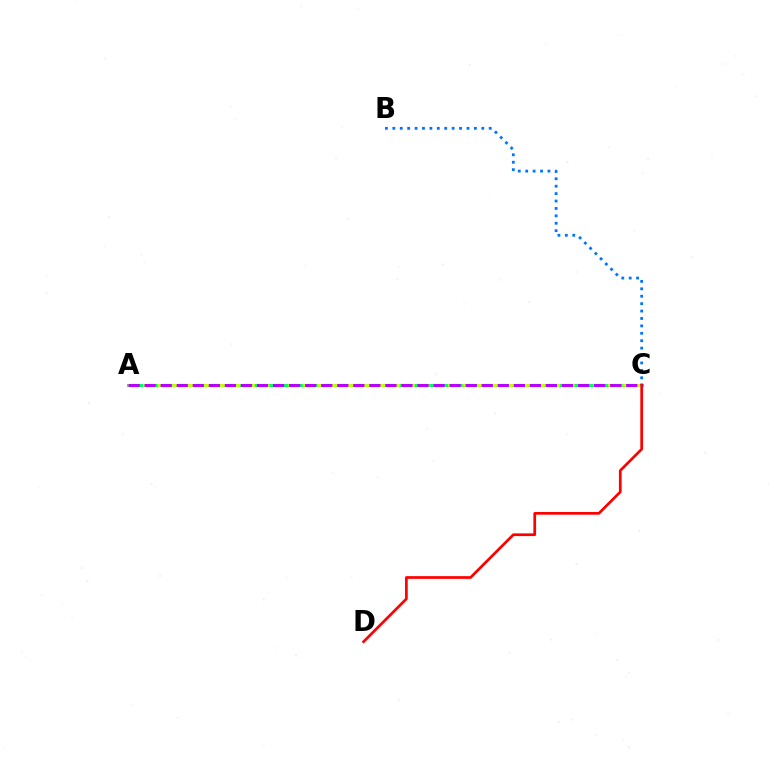{('A', 'C'): [{'color': '#00ff5c', 'line_style': 'solid', 'thickness': 2.18}, {'color': '#d1ff00', 'line_style': 'dashed', 'thickness': 1.97}, {'color': '#b900ff', 'line_style': 'dashed', 'thickness': 2.18}], ('B', 'C'): [{'color': '#0074ff', 'line_style': 'dotted', 'thickness': 2.01}], ('C', 'D'): [{'color': '#ff0000', 'line_style': 'solid', 'thickness': 1.95}]}